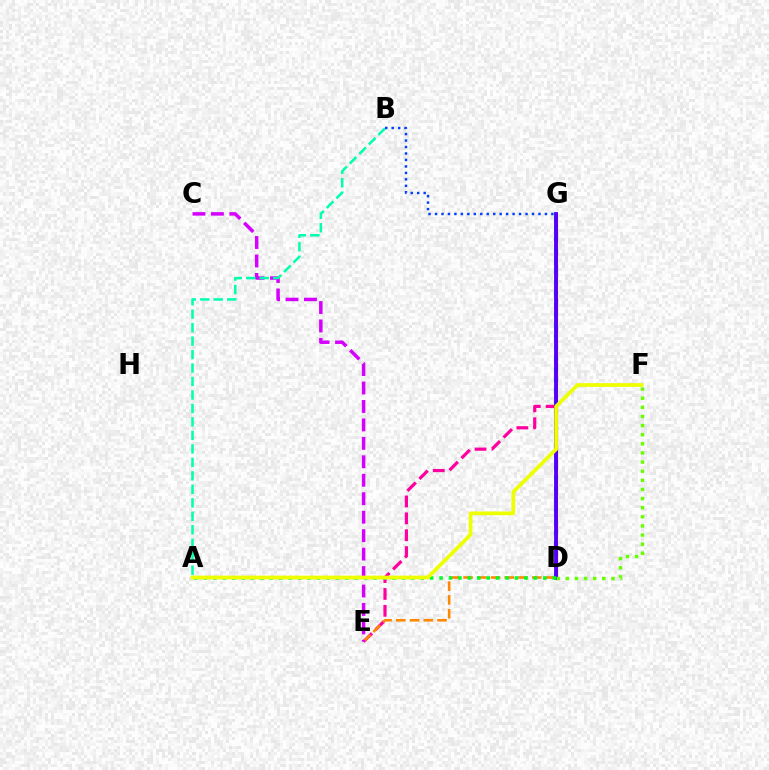{('E', 'G'): [{'color': '#ff00a0', 'line_style': 'dashed', 'thickness': 2.3}], ('D', 'G'): [{'color': '#00c7ff', 'line_style': 'dotted', 'thickness': 2.95}, {'color': '#ff0000', 'line_style': 'solid', 'thickness': 2.24}, {'color': '#4f00ff', 'line_style': 'solid', 'thickness': 2.75}], ('D', 'E'): [{'color': '#ff8800', 'line_style': 'dashed', 'thickness': 1.87}], ('D', 'F'): [{'color': '#66ff00', 'line_style': 'dotted', 'thickness': 2.48}], ('C', 'E'): [{'color': '#d600ff', 'line_style': 'dashed', 'thickness': 2.51}], ('A', 'B'): [{'color': '#00ffaf', 'line_style': 'dashed', 'thickness': 1.83}], ('A', 'D'): [{'color': '#00ff27', 'line_style': 'dotted', 'thickness': 2.56}], ('A', 'F'): [{'color': '#eeff00', 'line_style': 'solid', 'thickness': 2.67}], ('B', 'G'): [{'color': '#003fff', 'line_style': 'dotted', 'thickness': 1.76}]}